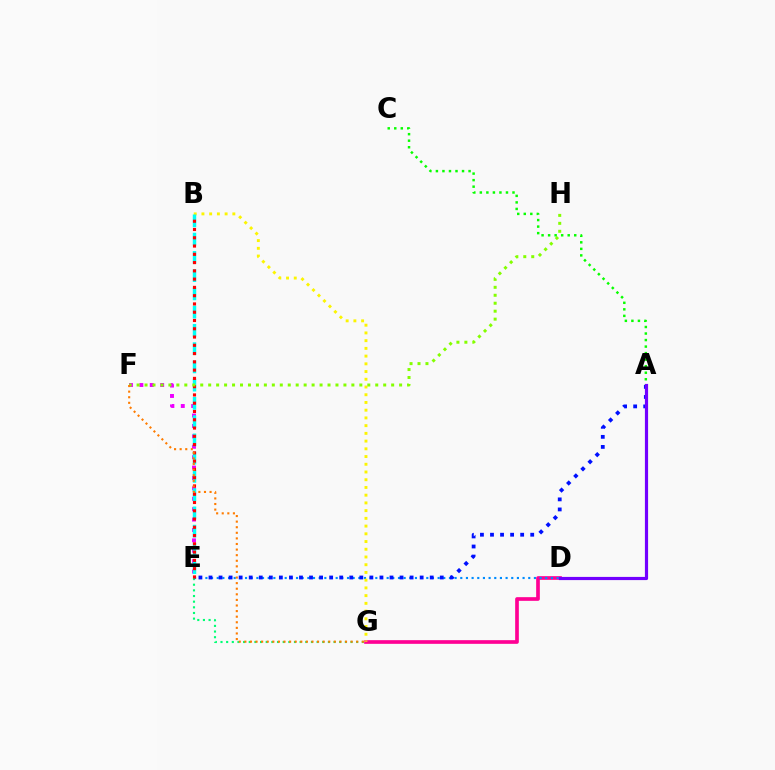{('E', 'F'): [{'color': '#ee00ff', 'line_style': 'dotted', 'thickness': 2.83}], ('D', 'G'): [{'color': '#ff0094', 'line_style': 'solid', 'thickness': 2.65}], ('E', 'G'): [{'color': '#00ff74', 'line_style': 'dotted', 'thickness': 1.54}], ('D', 'E'): [{'color': '#008cff', 'line_style': 'dotted', 'thickness': 1.54}], ('B', 'G'): [{'color': '#fcf500', 'line_style': 'dotted', 'thickness': 2.1}], ('B', 'E'): [{'color': '#00fff6', 'line_style': 'dashed', 'thickness': 2.48}, {'color': '#ff0000', 'line_style': 'dotted', 'thickness': 2.25}], ('F', 'H'): [{'color': '#84ff00', 'line_style': 'dotted', 'thickness': 2.16}], ('A', 'C'): [{'color': '#08ff00', 'line_style': 'dotted', 'thickness': 1.77}], ('F', 'G'): [{'color': '#ff7c00', 'line_style': 'dotted', 'thickness': 1.52}], ('A', 'E'): [{'color': '#0010ff', 'line_style': 'dotted', 'thickness': 2.73}], ('A', 'D'): [{'color': '#7200ff', 'line_style': 'solid', 'thickness': 2.29}]}